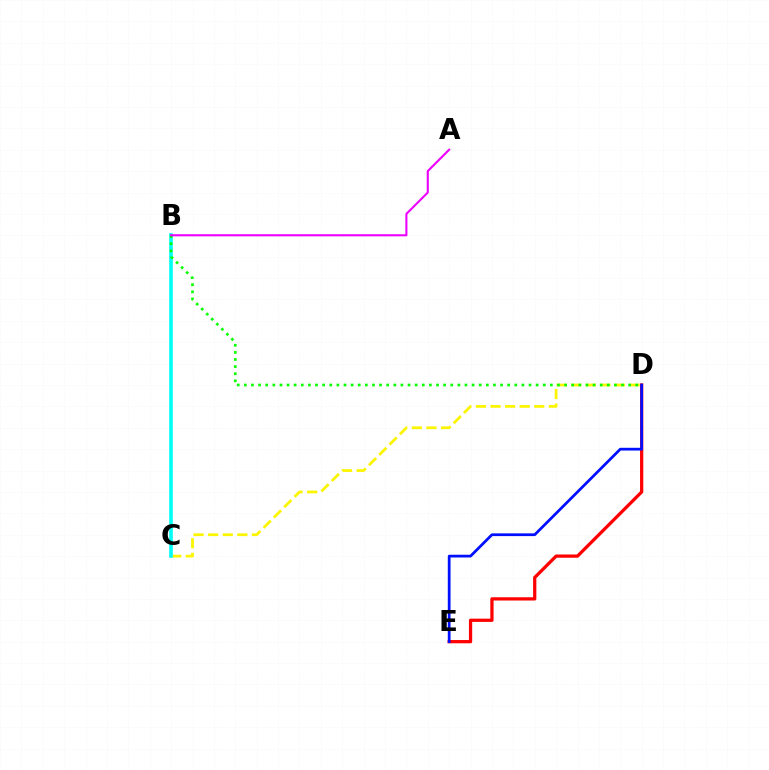{('D', 'E'): [{'color': '#ff0000', 'line_style': 'solid', 'thickness': 2.34}, {'color': '#0010ff', 'line_style': 'solid', 'thickness': 1.98}], ('C', 'D'): [{'color': '#fcf500', 'line_style': 'dashed', 'thickness': 1.98}], ('B', 'C'): [{'color': '#00fff6', 'line_style': 'solid', 'thickness': 2.6}], ('B', 'D'): [{'color': '#08ff00', 'line_style': 'dotted', 'thickness': 1.93}], ('A', 'B'): [{'color': '#ee00ff', 'line_style': 'solid', 'thickness': 1.51}]}